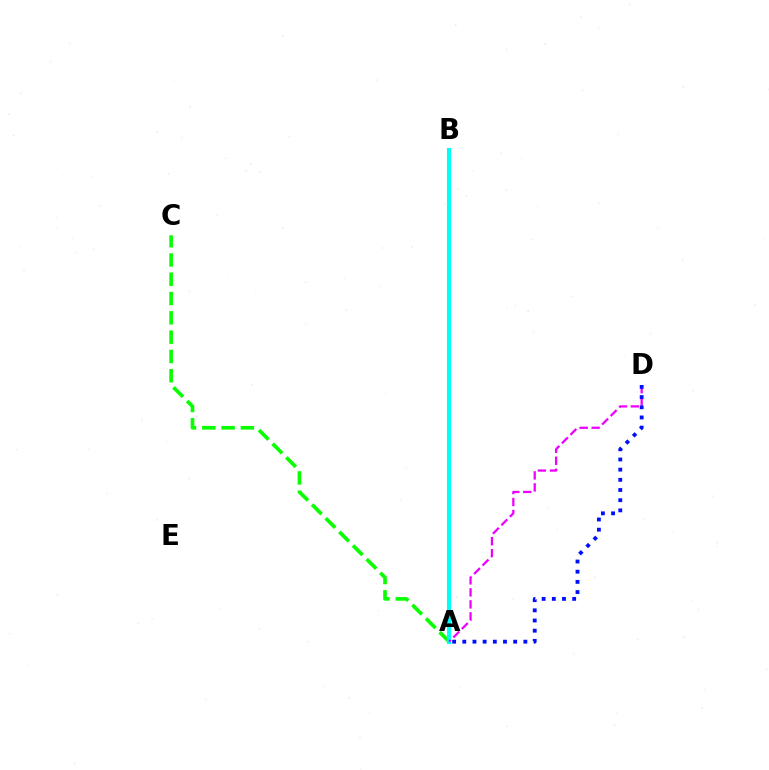{('A', 'B'): [{'color': '#fcf500', 'line_style': 'solid', 'thickness': 1.5}, {'color': '#ff0000', 'line_style': 'solid', 'thickness': 2.6}, {'color': '#00fff6', 'line_style': 'solid', 'thickness': 2.98}], ('A', 'C'): [{'color': '#08ff00', 'line_style': 'dashed', 'thickness': 2.62}], ('A', 'D'): [{'color': '#ee00ff', 'line_style': 'dashed', 'thickness': 1.63}, {'color': '#0010ff', 'line_style': 'dotted', 'thickness': 2.77}]}